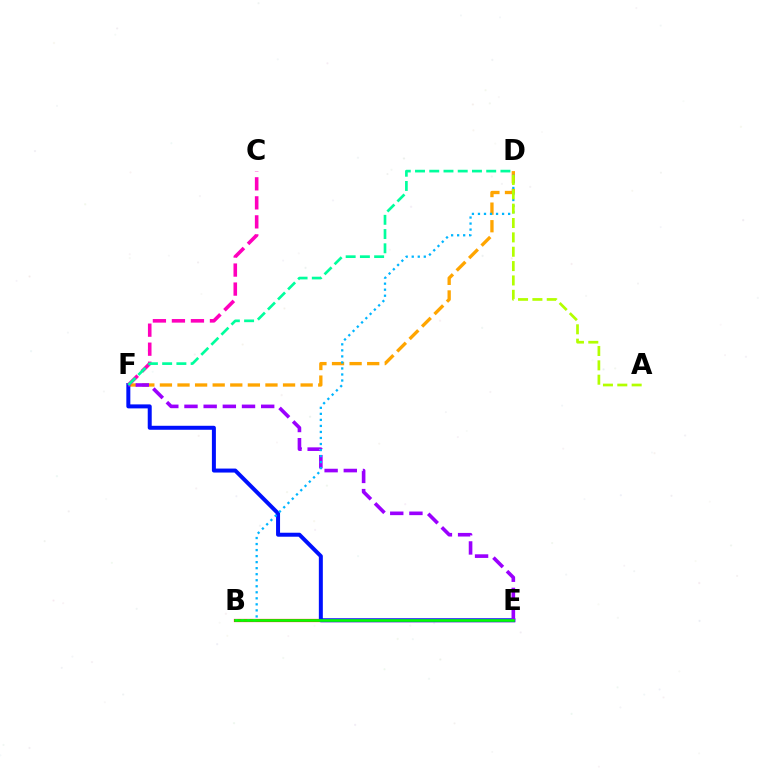{('D', 'F'): [{'color': '#ffa500', 'line_style': 'dashed', 'thickness': 2.39}, {'color': '#00ff9d', 'line_style': 'dashed', 'thickness': 1.93}], ('B', 'E'): [{'color': '#ff0000', 'line_style': 'solid', 'thickness': 2.3}, {'color': '#08ff00', 'line_style': 'solid', 'thickness': 1.91}], ('E', 'F'): [{'color': '#0010ff', 'line_style': 'solid', 'thickness': 2.87}, {'color': '#9b00ff', 'line_style': 'dashed', 'thickness': 2.61}], ('C', 'F'): [{'color': '#ff00bd', 'line_style': 'dashed', 'thickness': 2.58}], ('B', 'D'): [{'color': '#00b5ff', 'line_style': 'dotted', 'thickness': 1.64}], ('A', 'D'): [{'color': '#b3ff00', 'line_style': 'dashed', 'thickness': 1.95}]}